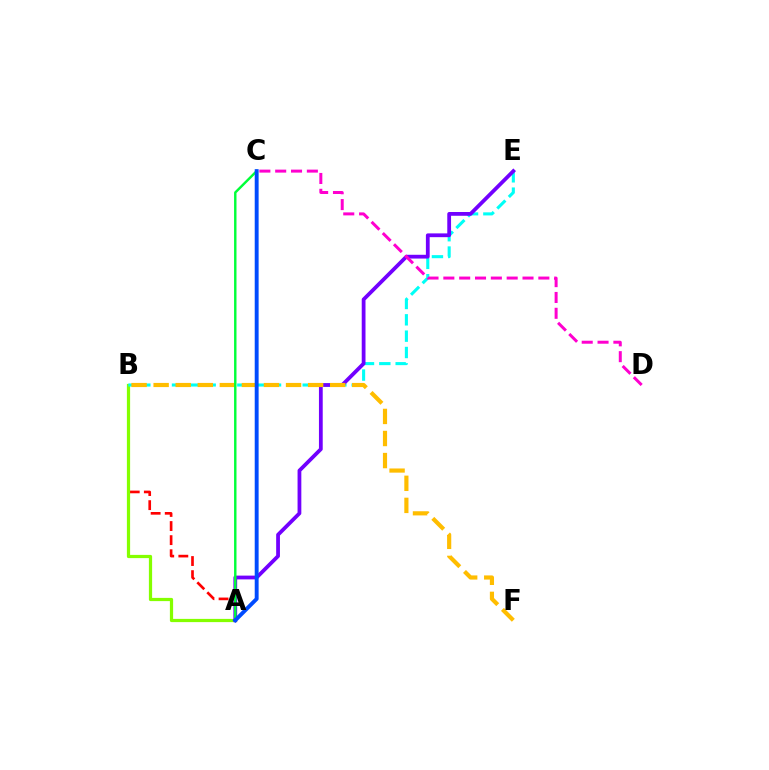{('A', 'B'): [{'color': '#ff0000', 'line_style': 'dashed', 'thickness': 1.91}, {'color': '#84ff00', 'line_style': 'solid', 'thickness': 2.33}], ('B', 'E'): [{'color': '#00fff6', 'line_style': 'dashed', 'thickness': 2.22}], ('A', 'E'): [{'color': '#7200ff', 'line_style': 'solid', 'thickness': 2.72}], ('C', 'D'): [{'color': '#ff00cf', 'line_style': 'dashed', 'thickness': 2.15}], ('B', 'F'): [{'color': '#ffbd00', 'line_style': 'dashed', 'thickness': 3.0}], ('A', 'C'): [{'color': '#00ff39', 'line_style': 'solid', 'thickness': 1.75}, {'color': '#004bff', 'line_style': 'solid', 'thickness': 2.81}]}